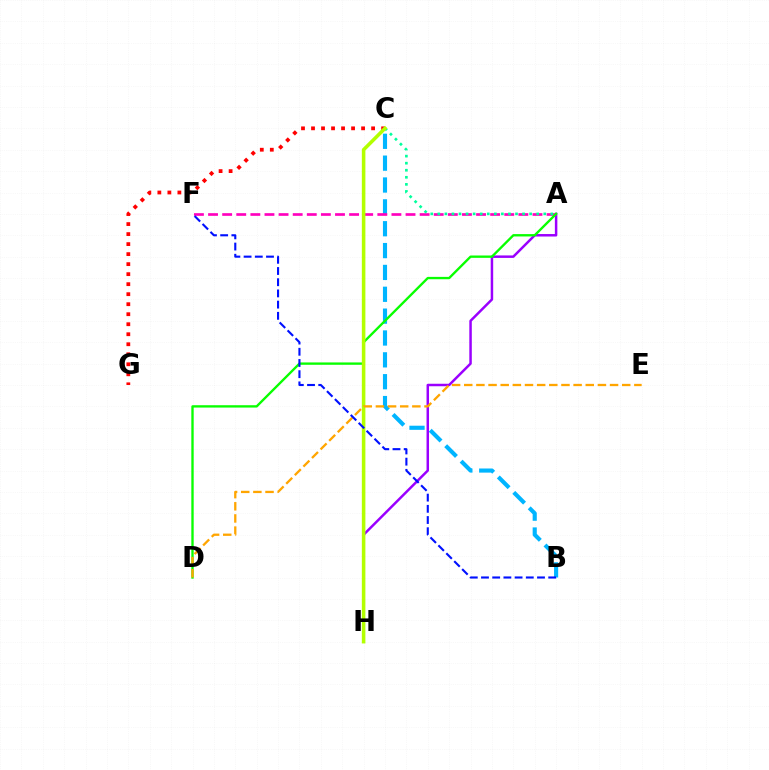{('B', 'C'): [{'color': '#00b5ff', 'line_style': 'dashed', 'thickness': 2.97}], ('A', 'H'): [{'color': '#9b00ff', 'line_style': 'solid', 'thickness': 1.79}], ('A', 'F'): [{'color': '#ff00bd', 'line_style': 'dashed', 'thickness': 1.92}], ('A', 'C'): [{'color': '#00ff9d', 'line_style': 'dotted', 'thickness': 1.92}], ('A', 'D'): [{'color': '#08ff00', 'line_style': 'solid', 'thickness': 1.69}], ('C', 'G'): [{'color': '#ff0000', 'line_style': 'dotted', 'thickness': 2.72}], ('C', 'H'): [{'color': '#b3ff00', 'line_style': 'solid', 'thickness': 2.56}], ('D', 'E'): [{'color': '#ffa500', 'line_style': 'dashed', 'thickness': 1.65}], ('B', 'F'): [{'color': '#0010ff', 'line_style': 'dashed', 'thickness': 1.52}]}